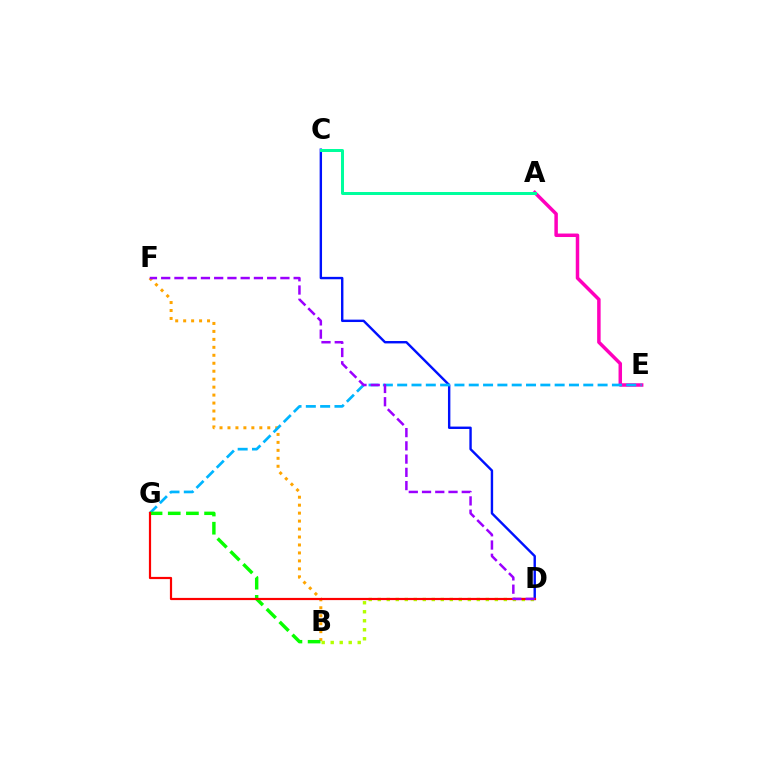{('B', 'F'): [{'color': '#ffa500', 'line_style': 'dotted', 'thickness': 2.16}], ('C', 'D'): [{'color': '#0010ff', 'line_style': 'solid', 'thickness': 1.73}], ('A', 'E'): [{'color': '#ff00bd', 'line_style': 'solid', 'thickness': 2.51}], ('E', 'G'): [{'color': '#00b5ff', 'line_style': 'dashed', 'thickness': 1.94}], ('B', 'D'): [{'color': '#b3ff00', 'line_style': 'dotted', 'thickness': 2.45}], ('B', 'G'): [{'color': '#08ff00', 'line_style': 'dashed', 'thickness': 2.47}], ('A', 'C'): [{'color': '#00ff9d', 'line_style': 'solid', 'thickness': 2.16}], ('D', 'G'): [{'color': '#ff0000', 'line_style': 'solid', 'thickness': 1.58}], ('D', 'F'): [{'color': '#9b00ff', 'line_style': 'dashed', 'thickness': 1.8}]}